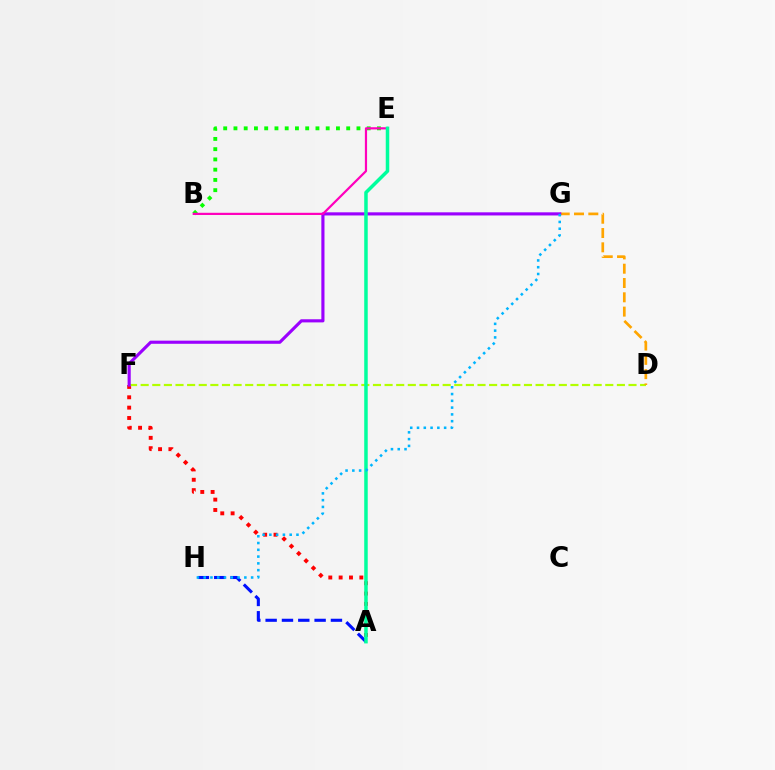{('A', 'F'): [{'color': '#ff0000', 'line_style': 'dotted', 'thickness': 2.81}], ('D', 'F'): [{'color': '#b3ff00', 'line_style': 'dashed', 'thickness': 1.58}], ('A', 'H'): [{'color': '#0010ff', 'line_style': 'dashed', 'thickness': 2.22}], ('D', 'G'): [{'color': '#ffa500', 'line_style': 'dashed', 'thickness': 1.94}], ('B', 'E'): [{'color': '#08ff00', 'line_style': 'dotted', 'thickness': 2.78}, {'color': '#ff00bd', 'line_style': 'solid', 'thickness': 1.58}], ('F', 'G'): [{'color': '#9b00ff', 'line_style': 'solid', 'thickness': 2.25}], ('A', 'E'): [{'color': '#00ff9d', 'line_style': 'solid', 'thickness': 2.52}], ('G', 'H'): [{'color': '#00b5ff', 'line_style': 'dotted', 'thickness': 1.84}]}